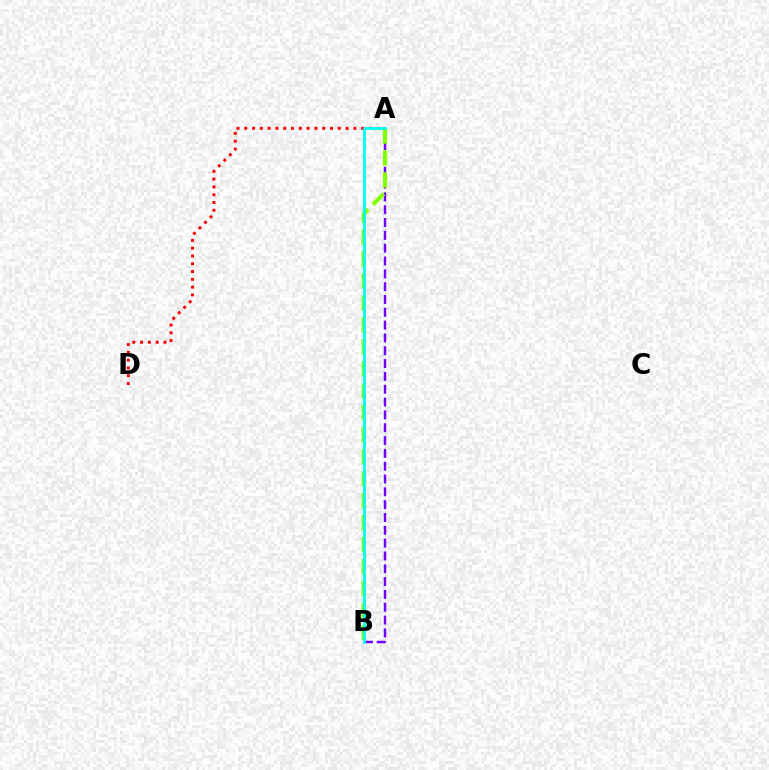{('A', 'B'): [{'color': '#7200ff', 'line_style': 'dashed', 'thickness': 1.74}, {'color': '#84ff00', 'line_style': 'dashed', 'thickness': 2.99}, {'color': '#00fff6', 'line_style': 'solid', 'thickness': 2.02}], ('A', 'D'): [{'color': '#ff0000', 'line_style': 'dotted', 'thickness': 2.12}]}